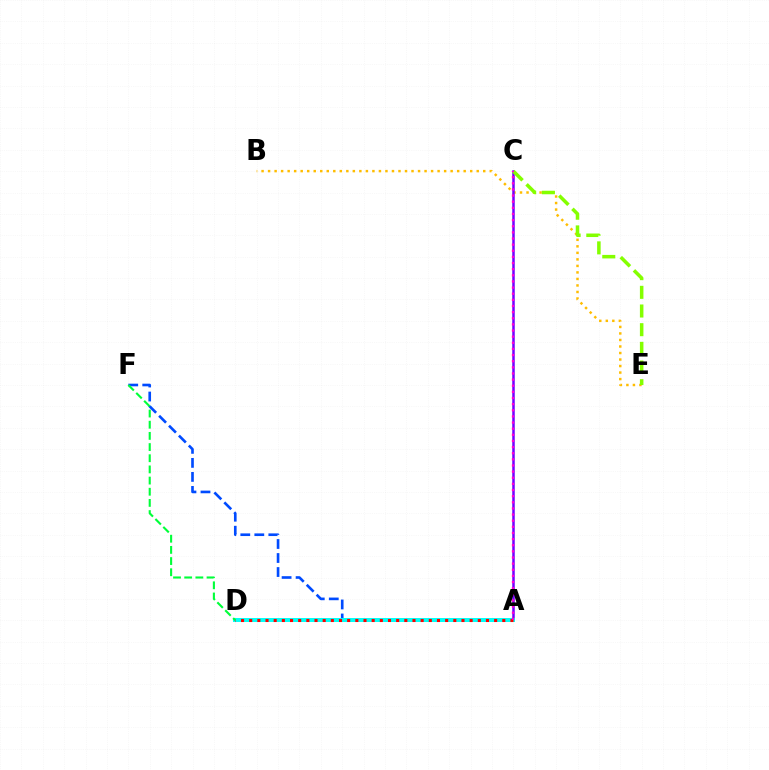{('B', 'E'): [{'color': '#ffbd00', 'line_style': 'dotted', 'thickness': 1.77}], ('A', 'C'): [{'color': '#7200ff', 'line_style': 'solid', 'thickness': 1.8}, {'color': '#ff00cf', 'line_style': 'dotted', 'thickness': 1.67}], ('A', 'F'): [{'color': '#004bff', 'line_style': 'dashed', 'thickness': 1.9}], ('A', 'D'): [{'color': '#00fff6', 'line_style': 'solid', 'thickness': 2.85}, {'color': '#ff0000', 'line_style': 'dotted', 'thickness': 2.22}], ('D', 'F'): [{'color': '#00ff39', 'line_style': 'dashed', 'thickness': 1.52}], ('C', 'E'): [{'color': '#84ff00', 'line_style': 'dashed', 'thickness': 2.54}]}